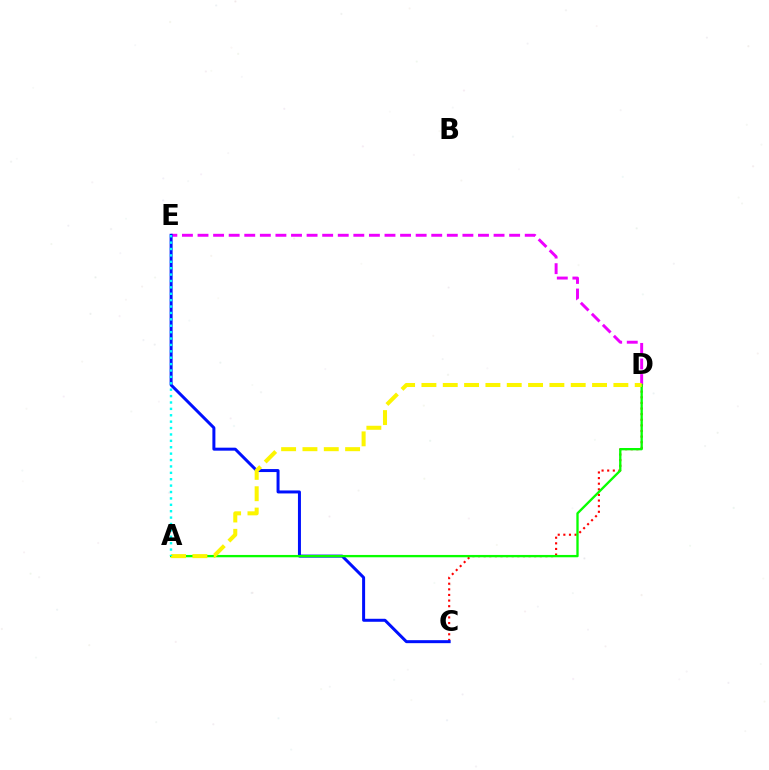{('D', 'E'): [{'color': '#ee00ff', 'line_style': 'dashed', 'thickness': 2.12}], ('C', 'D'): [{'color': '#ff0000', 'line_style': 'dotted', 'thickness': 1.53}], ('C', 'E'): [{'color': '#0010ff', 'line_style': 'solid', 'thickness': 2.16}], ('A', 'D'): [{'color': '#08ff00', 'line_style': 'solid', 'thickness': 1.67}, {'color': '#fcf500', 'line_style': 'dashed', 'thickness': 2.9}], ('A', 'E'): [{'color': '#00fff6', 'line_style': 'dotted', 'thickness': 1.74}]}